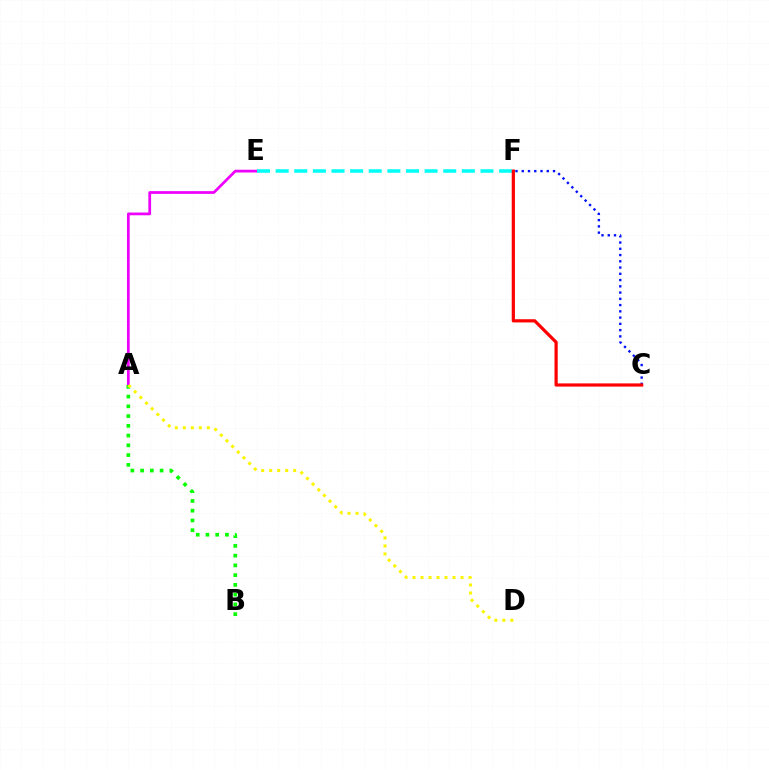{('C', 'F'): [{'color': '#0010ff', 'line_style': 'dotted', 'thickness': 1.7}, {'color': '#ff0000', 'line_style': 'solid', 'thickness': 2.31}], ('A', 'E'): [{'color': '#ee00ff', 'line_style': 'solid', 'thickness': 1.97}], ('E', 'F'): [{'color': '#00fff6', 'line_style': 'dashed', 'thickness': 2.53}], ('A', 'B'): [{'color': '#08ff00', 'line_style': 'dotted', 'thickness': 2.65}], ('A', 'D'): [{'color': '#fcf500', 'line_style': 'dotted', 'thickness': 2.18}]}